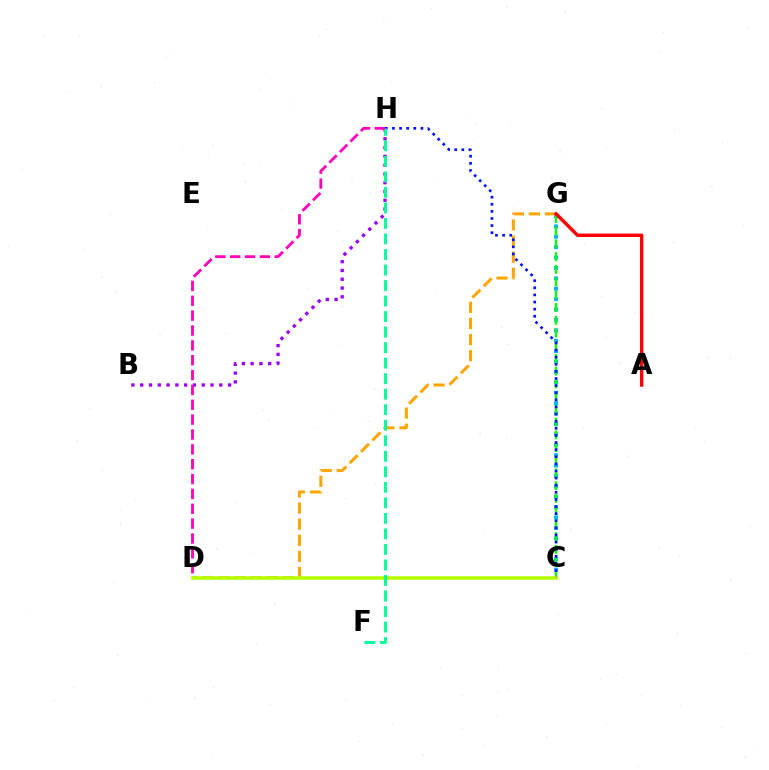{('C', 'G'): [{'color': '#00b5ff', 'line_style': 'dotted', 'thickness': 2.83}, {'color': '#08ff00', 'line_style': 'dashed', 'thickness': 1.73}], ('B', 'H'): [{'color': '#9b00ff', 'line_style': 'dotted', 'thickness': 2.39}], ('D', 'G'): [{'color': '#ffa500', 'line_style': 'dashed', 'thickness': 2.19}], ('C', 'H'): [{'color': '#0010ff', 'line_style': 'dotted', 'thickness': 1.93}], ('C', 'D'): [{'color': '#b3ff00', 'line_style': 'solid', 'thickness': 2.55}], ('F', 'H'): [{'color': '#00ff9d', 'line_style': 'dashed', 'thickness': 2.11}], ('A', 'G'): [{'color': '#ff0000', 'line_style': 'solid', 'thickness': 2.47}], ('D', 'H'): [{'color': '#ff00bd', 'line_style': 'dashed', 'thickness': 2.02}]}